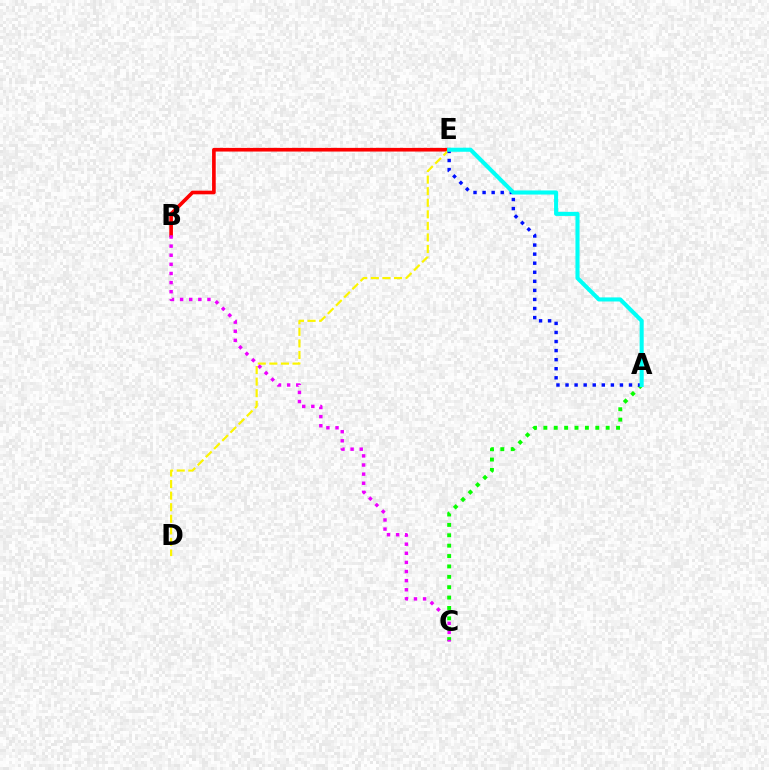{('B', 'E'): [{'color': '#ff0000', 'line_style': 'solid', 'thickness': 2.63}], ('D', 'E'): [{'color': '#fcf500', 'line_style': 'dashed', 'thickness': 1.57}], ('A', 'C'): [{'color': '#08ff00', 'line_style': 'dotted', 'thickness': 2.82}], ('A', 'E'): [{'color': '#0010ff', 'line_style': 'dotted', 'thickness': 2.46}, {'color': '#00fff6', 'line_style': 'solid', 'thickness': 2.94}], ('B', 'C'): [{'color': '#ee00ff', 'line_style': 'dotted', 'thickness': 2.48}]}